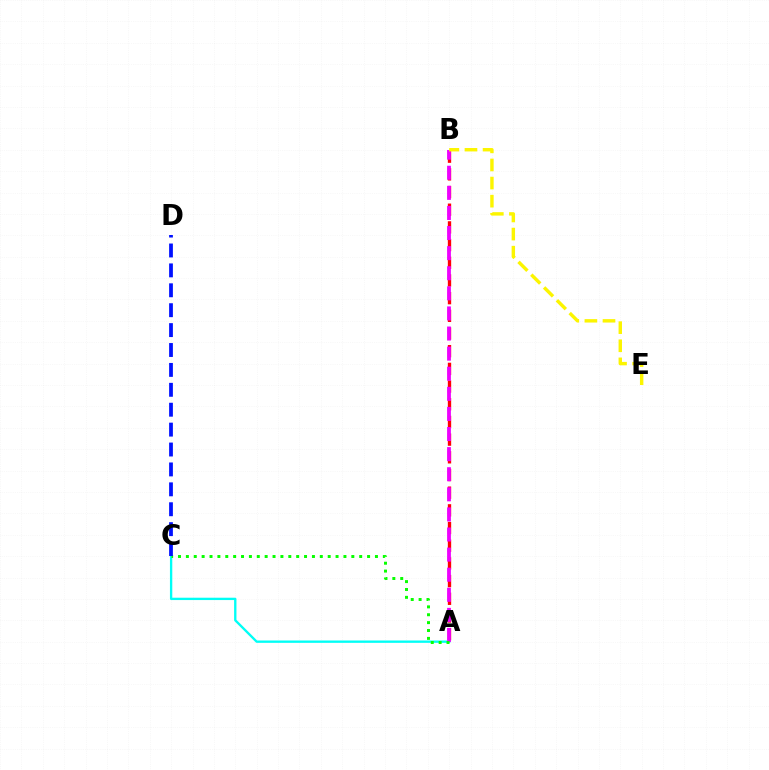{('A', 'B'): [{'color': '#ff0000', 'line_style': 'dashed', 'thickness': 2.4}, {'color': '#ee00ff', 'line_style': 'dashed', 'thickness': 2.73}], ('A', 'C'): [{'color': '#00fff6', 'line_style': 'solid', 'thickness': 1.68}, {'color': '#08ff00', 'line_style': 'dotted', 'thickness': 2.14}], ('B', 'E'): [{'color': '#fcf500', 'line_style': 'dashed', 'thickness': 2.46}], ('C', 'D'): [{'color': '#0010ff', 'line_style': 'dashed', 'thickness': 2.7}]}